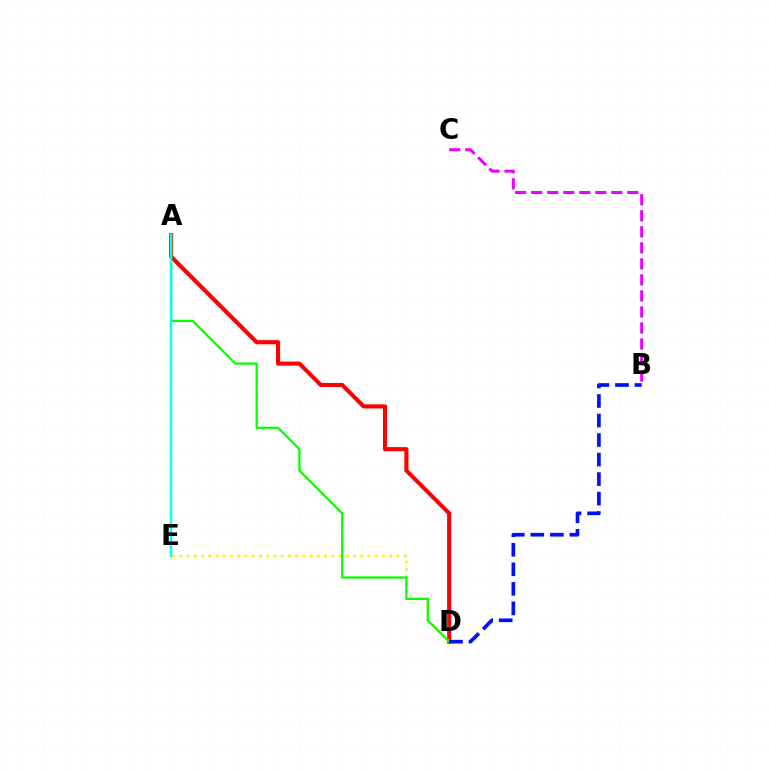{('A', 'D'): [{'color': '#ff0000', 'line_style': 'solid', 'thickness': 2.95}, {'color': '#08ff00', 'line_style': 'solid', 'thickness': 1.62}], ('D', 'E'): [{'color': '#fcf500', 'line_style': 'dotted', 'thickness': 1.96}], ('B', 'D'): [{'color': '#0010ff', 'line_style': 'dashed', 'thickness': 2.65}], ('B', 'C'): [{'color': '#ee00ff', 'line_style': 'dashed', 'thickness': 2.18}], ('A', 'E'): [{'color': '#00fff6', 'line_style': 'solid', 'thickness': 1.75}]}